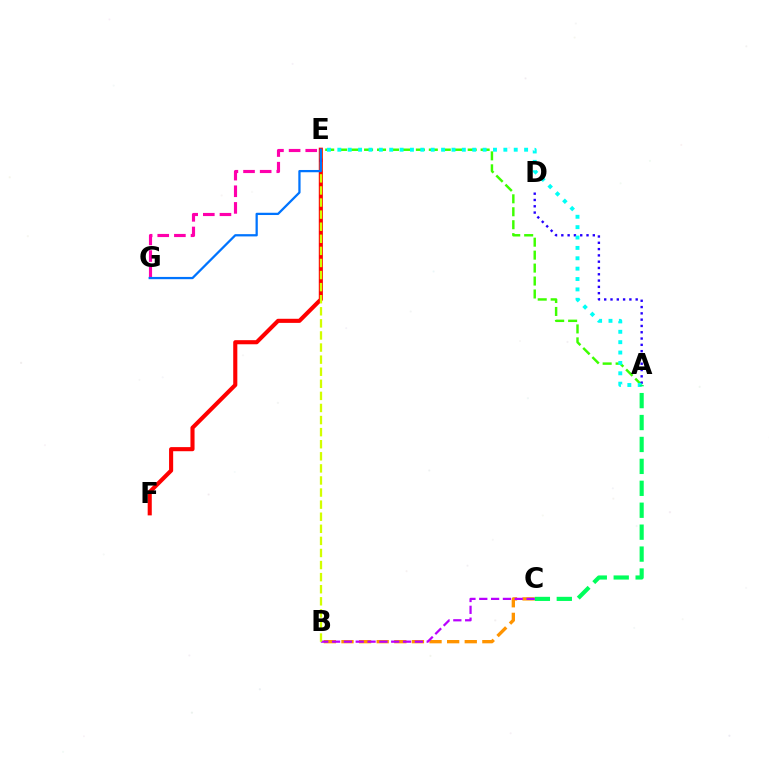{('A', 'E'): [{'color': '#3dff00', 'line_style': 'dashed', 'thickness': 1.76}, {'color': '#00fff6', 'line_style': 'dotted', 'thickness': 2.82}], ('A', 'D'): [{'color': '#2500ff', 'line_style': 'dotted', 'thickness': 1.71}], ('B', 'C'): [{'color': '#ff9400', 'line_style': 'dashed', 'thickness': 2.39}, {'color': '#b900ff', 'line_style': 'dashed', 'thickness': 1.61}], ('A', 'C'): [{'color': '#00ff5c', 'line_style': 'dashed', 'thickness': 2.98}], ('E', 'G'): [{'color': '#ff00ac', 'line_style': 'dashed', 'thickness': 2.26}, {'color': '#0074ff', 'line_style': 'solid', 'thickness': 1.63}], ('E', 'F'): [{'color': '#ff0000', 'line_style': 'solid', 'thickness': 2.95}], ('B', 'E'): [{'color': '#d1ff00', 'line_style': 'dashed', 'thickness': 1.64}]}